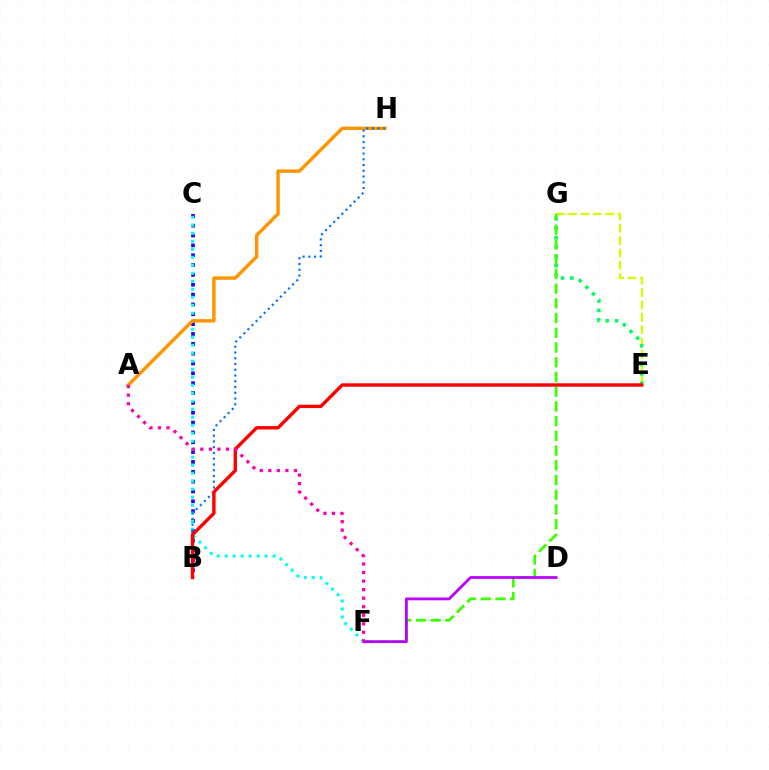{('E', 'G'): [{'color': '#d1ff00', 'line_style': 'dashed', 'thickness': 1.68}, {'color': '#00ff5c', 'line_style': 'dotted', 'thickness': 2.55}], ('B', 'C'): [{'color': '#2500ff', 'line_style': 'dotted', 'thickness': 2.67}], ('C', 'F'): [{'color': '#00fff6', 'line_style': 'dotted', 'thickness': 2.17}], ('F', 'G'): [{'color': '#3dff00', 'line_style': 'dashed', 'thickness': 2.0}], ('A', 'H'): [{'color': '#ff9400', 'line_style': 'solid', 'thickness': 2.46}], ('B', 'H'): [{'color': '#0074ff', 'line_style': 'dotted', 'thickness': 1.56}], ('D', 'F'): [{'color': '#b900ff', 'line_style': 'solid', 'thickness': 2.0}], ('B', 'E'): [{'color': '#ff0000', 'line_style': 'solid', 'thickness': 2.45}], ('A', 'F'): [{'color': '#ff00ac', 'line_style': 'dotted', 'thickness': 2.32}]}